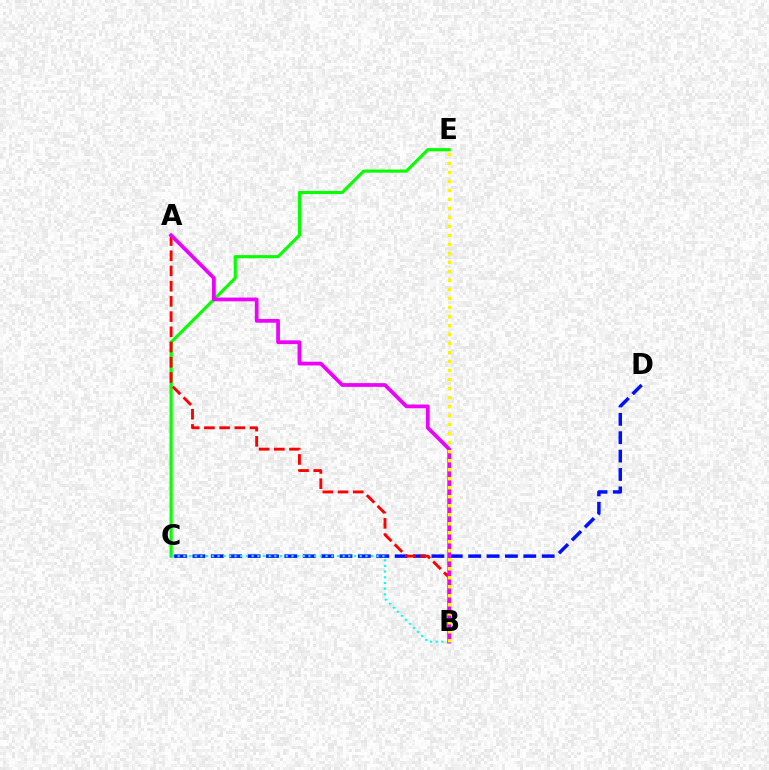{('C', 'D'): [{'color': '#0010ff', 'line_style': 'dashed', 'thickness': 2.5}], ('C', 'E'): [{'color': '#08ff00', 'line_style': 'solid', 'thickness': 2.25}], ('A', 'B'): [{'color': '#ff0000', 'line_style': 'dashed', 'thickness': 2.07}, {'color': '#ee00ff', 'line_style': 'solid', 'thickness': 2.7}], ('B', 'C'): [{'color': '#00fff6', 'line_style': 'dotted', 'thickness': 1.55}], ('B', 'E'): [{'color': '#fcf500', 'line_style': 'dotted', 'thickness': 2.45}]}